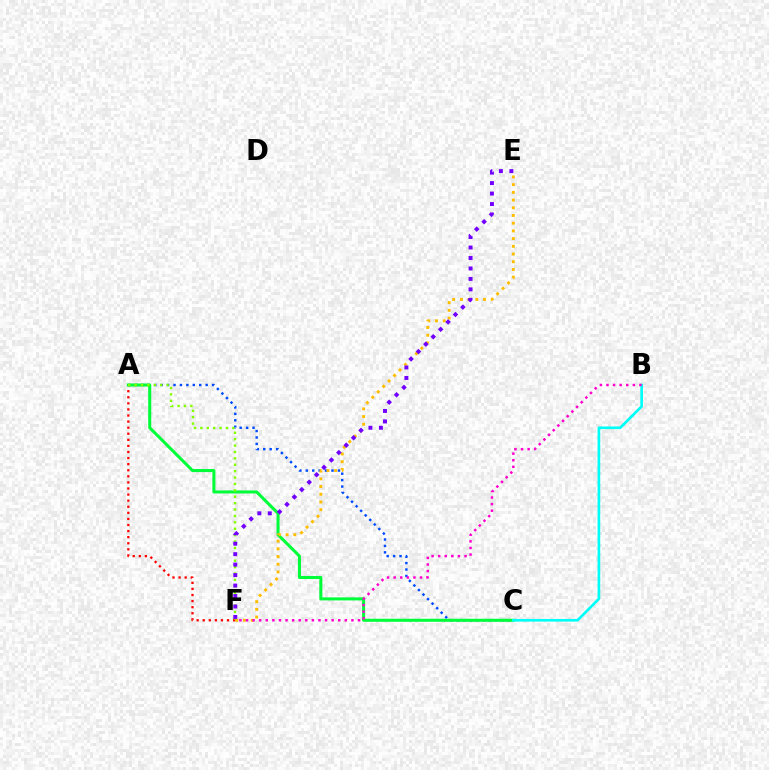{('A', 'C'): [{'color': '#004bff', 'line_style': 'dotted', 'thickness': 1.75}, {'color': '#00ff39', 'line_style': 'solid', 'thickness': 2.2}], ('A', 'F'): [{'color': '#ff0000', 'line_style': 'dotted', 'thickness': 1.65}, {'color': '#84ff00', 'line_style': 'dotted', 'thickness': 1.74}], ('E', 'F'): [{'color': '#ffbd00', 'line_style': 'dotted', 'thickness': 2.09}, {'color': '#7200ff', 'line_style': 'dotted', 'thickness': 2.84}], ('B', 'C'): [{'color': '#00fff6', 'line_style': 'solid', 'thickness': 1.93}], ('B', 'F'): [{'color': '#ff00cf', 'line_style': 'dotted', 'thickness': 1.79}]}